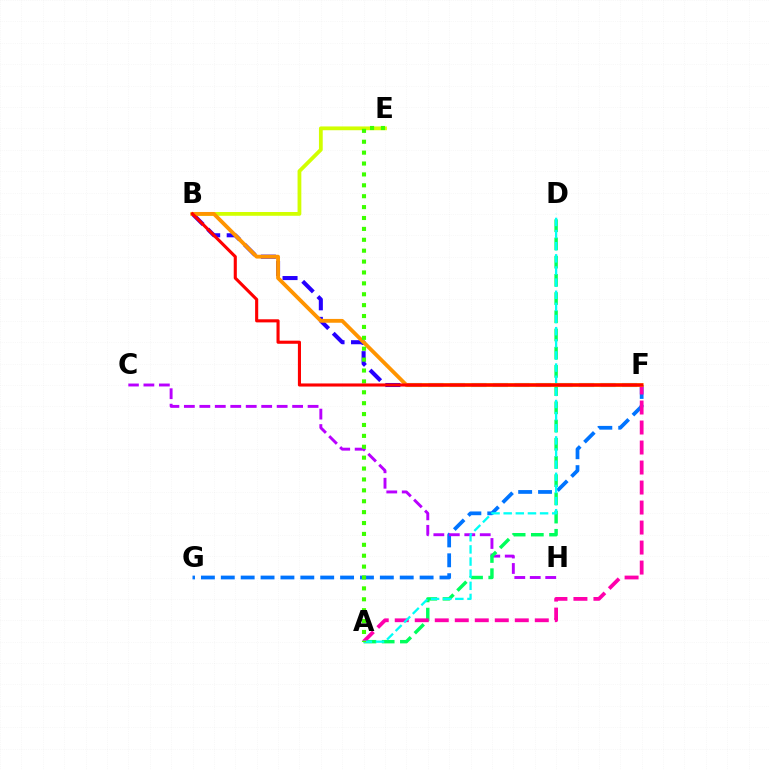{('F', 'G'): [{'color': '#0074ff', 'line_style': 'dashed', 'thickness': 2.7}], ('B', 'E'): [{'color': '#d1ff00', 'line_style': 'solid', 'thickness': 2.72}], ('C', 'H'): [{'color': '#b900ff', 'line_style': 'dashed', 'thickness': 2.1}], ('A', 'D'): [{'color': '#00ff5c', 'line_style': 'dashed', 'thickness': 2.47}, {'color': '#00fff6', 'line_style': 'dashed', 'thickness': 1.65}], ('A', 'F'): [{'color': '#ff00ac', 'line_style': 'dashed', 'thickness': 2.72}], ('B', 'F'): [{'color': '#2500ff', 'line_style': 'dashed', 'thickness': 2.92}, {'color': '#ff9400', 'line_style': 'solid', 'thickness': 2.75}, {'color': '#ff0000', 'line_style': 'solid', 'thickness': 2.23}], ('A', 'E'): [{'color': '#3dff00', 'line_style': 'dotted', 'thickness': 2.96}]}